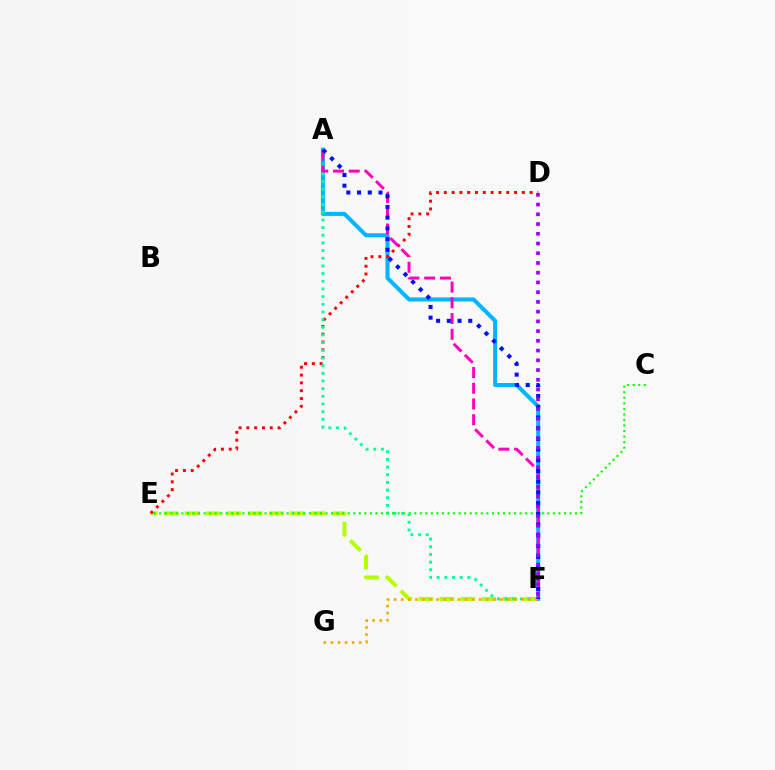{('E', 'F'): [{'color': '#b3ff00', 'line_style': 'dashed', 'thickness': 2.85}], ('A', 'F'): [{'color': '#00b5ff', 'line_style': 'solid', 'thickness': 2.9}, {'color': '#00ff9d', 'line_style': 'dotted', 'thickness': 2.08}, {'color': '#ff00bd', 'line_style': 'dashed', 'thickness': 2.14}, {'color': '#0010ff', 'line_style': 'dotted', 'thickness': 2.91}], ('D', 'E'): [{'color': '#ff0000', 'line_style': 'dotted', 'thickness': 2.12}], ('C', 'E'): [{'color': '#08ff00', 'line_style': 'dotted', 'thickness': 1.51}], ('F', 'G'): [{'color': '#ffa500', 'line_style': 'dotted', 'thickness': 1.92}], ('D', 'F'): [{'color': '#9b00ff', 'line_style': 'dotted', 'thickness': 2.64}]}